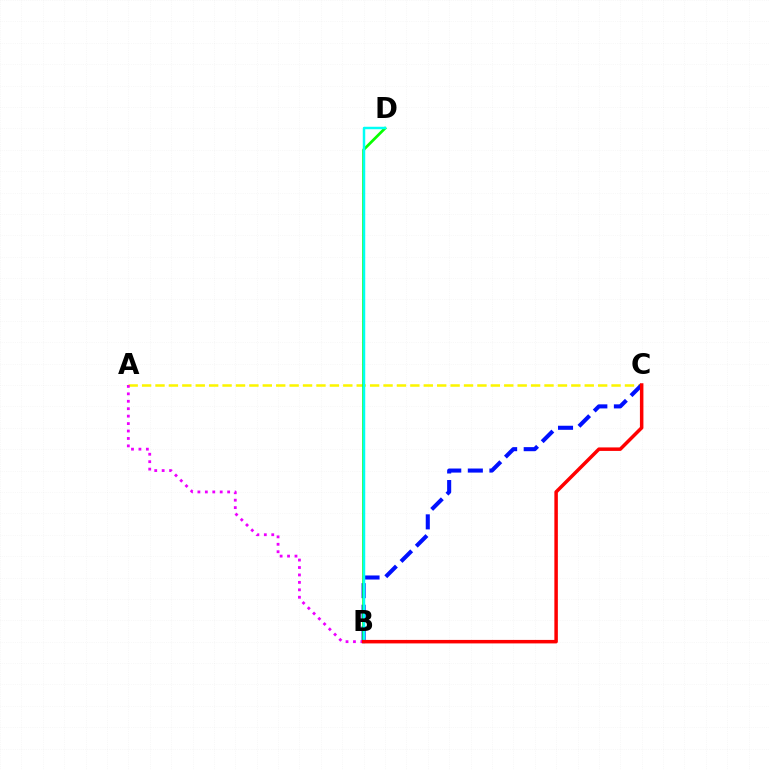{('A', 'C'): [{'color': '#fcf500', 'line_style': 'dashed', 'thickness': 1.82}], ('B', 'C'): [{'color': '#0010ff', 'line_style': 'dashed', 'thickness': 2.93}, {'color': '#ff0000', 'line_style': 'solid', 'thickness': 2.52}], ('A', 'B'): [{'color': '#ee00ff', 'line_style': 'dotted', 'thickness': 2.02}], ('B', 'D'): [{'color': '#08ff00', 'line_style': 'solid', 'thickness': 1.97}, {'color': '#00fff6', 'line_style': 'solid', 'thickness': 1.77}]}